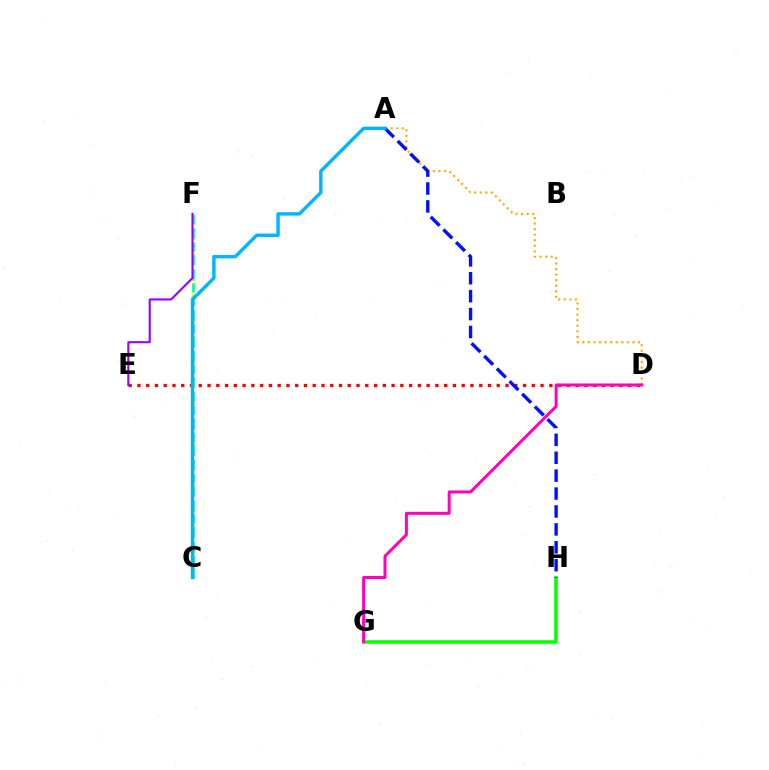{('C', 'F'): [{'color': '#b3ff00', 'line_style': 'dotted', 'thickness': 2.24}, {'color': '#00ff9d', 'line_style': 'dashed', 'thickness': 1.85}], ('A', 'D'): [{'color': '#ffa500', 'line_style': 'dotted', 'thickness': 1.51}], ('D', 'E'): [{'color': '#ff0000', 'line_style': 'dotted', 'thickness': 2.38}], ('G', 'H'): [{'color': '#08ff00', 'line_style': 'solid', 'thickness': 2.56}], ('D', 'G'): [{'color': '#ff00bd', 'line_style': 'solid', 'thickness': 2.16}], ('E', 'F'): [{'color': '#9b00ff', 'line_style': 'solid', 'thickness': 1.52}], ('A', 'H'): [{'color': '#0010ff', 'line_style': 'dashed', 'thickness': 2.43}], ('A', 'C'): [{'color': '#00b5ff', 'line_style': 'solid', 'thickness': 2.46}]}